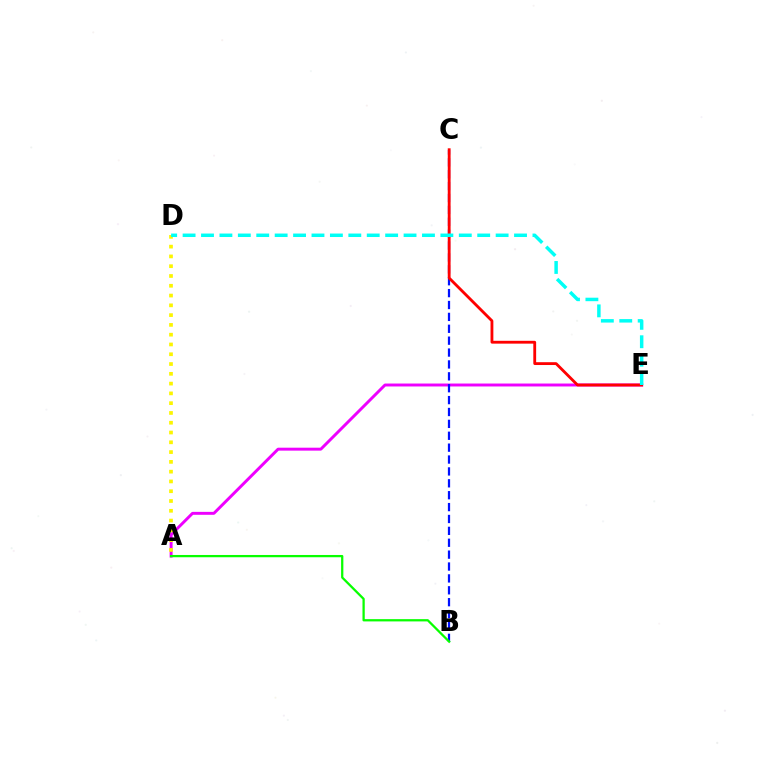{('A', 'E'): [{'color': '#ee00ff', 'line_style': 'solid', 'thickness': 2.12}], ('B', 'C'): [{'color': '#0010ff', 'line_style': 'dashed', 'thickness': 1.61}], ('A', 'D'): [{'color': '#fcf500', 'line_style': 'dotted', 'thickness': 2.66}], ('C', 'E'): [{'color': '#ff0000', 'line_style': 'solid', 'thickness': 2.04}], ('A', 'B'): [{'color': '#08ff00', 'line_style': 'solid', 'thickness': 1.63}], ('D', 'E'): [{'color': '#00fff6', 'line_style': 'dashed', 'thickness': 2.5}]}